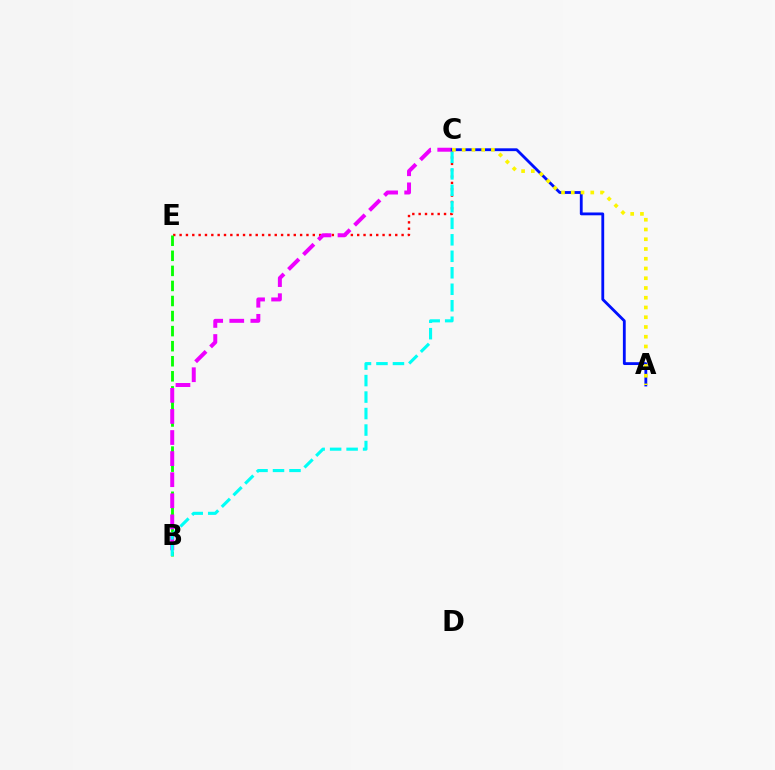{('C', 'E'): [{'color': '#ff0000', 'line_style': 'dotted', 'thickness': 1.72}], ('B', 'E'): [{'color': '#08ff00', 'line_style': 'dashed', 'thickness': 2.05}], ('B', 'C'): [{'color': '#ee00ff', 'line_style': 'dashed', 'thickness': 2.86}, {'color': '#00fff6', 'line_style': 'dashed', 'thickness': 2.24}], ('A', 'C'): [{'color': '#0010ff', 'line_style': 'solid', 'thickness': 2.03}, {'color': '#fcf500', 'line_style': 'dotted', 'thickness': 2.65}]}